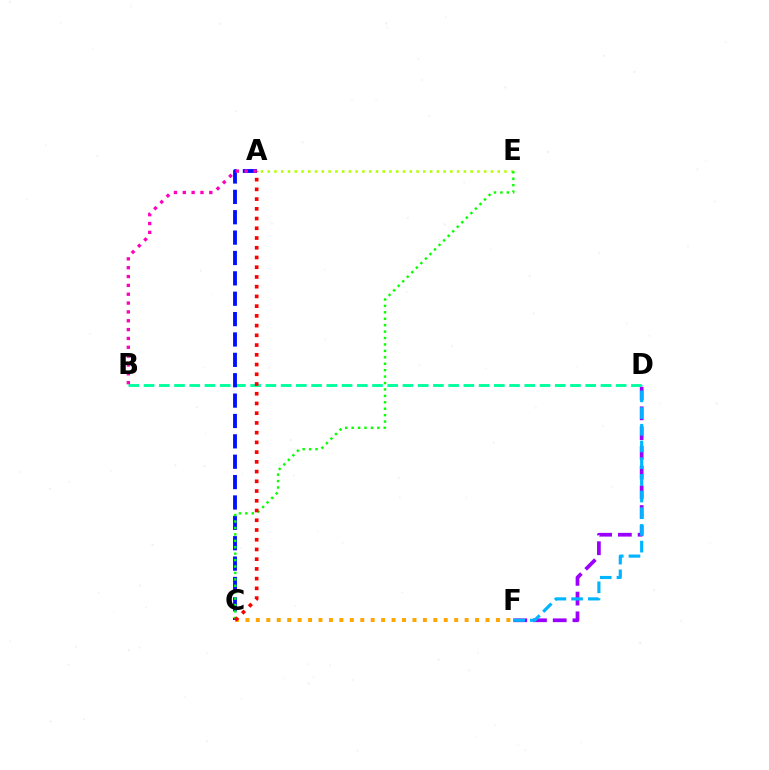{('C', 'F'): [{'color': '#ffa500', 'line_style': 'dotted', 'thickness': 2.84}], ('D', 'F'): [{'color': '#9b00ff', 'line_style': 'dashed', 'thickness': 2.68}, {'color': '#00b5ff', 'line_style': 'dashed', 'thickness': 2.27}], ('A', 'E'): [{'color': '#b3ff00', 'line_style': 'dotted', 'thickness': 1.84}], ('B', 'D'): [{'color': '#00ff9d', 'line_style': 'dashed', 'thickness': 2.07}], ('A', 'C'): [{'color': '#0010ff', 'line_style': 'dashed', 'thickness': 2.77}, {'color': '#ff0000', 'line_style': 'dotted', 'thickness': 2.64}], ('C', 'E'): [{'color': '#08ff00', 'line_style': 'dotted', 'thickness': 1.75}], ('A', 'B'): [{'color': '#ff00bd', 'line_style': 'dotted', 'thickness': 2.4}]}